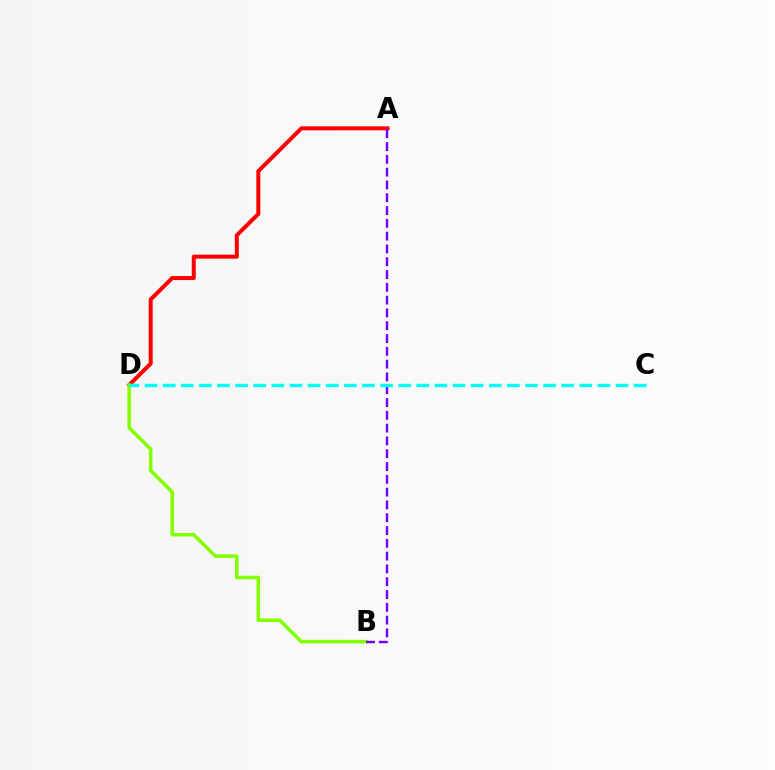{('A', 'D'): [{'color': '#ff0000', 'line_style': 'solid', 'thickness': 2.87}], ('B', 'D'): [{'color': '#84ff00', 'line_style': 'solid', 'thickness': 2.55}], ('A', 'B'): [{'color': '#7200ff', 'line_style': 'dashed', 'thickness': 1.74}], ('C', 'D'): [{'color': '#00fff6', 'line_style': 'dashed', 'thickness': 2.46}]}